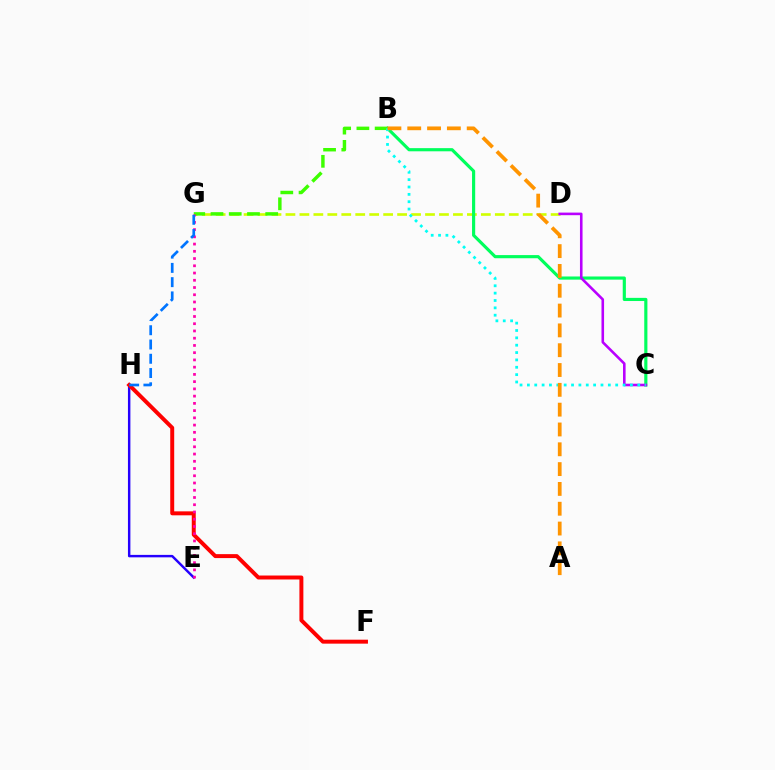{('D', 'G'): [{'color': '#d1ff00', 'line_style': 'dashed', 'thickness': 1.9}], ('B', 'C'): [{'color': '#00ff5c', 'line_style': 'solid', 'thickness': 2.27}, {'color': '#00fff6', 'line_style': 'dotted', 'thickness': 2.0}], ('B', 'G'): [{'color': '#3dff00', 'line_style': 'dashed', 'thickness': 2.48}], ('E', 'H'): [{'color': '#2500ff', 'line_style': 'solid', 'thickness': 1.76}], ('F', 'H'): [{'color': '#ff0000', 'line_style': 'solid', 'thickness': 2.85}], ('C', 'D'): [{'color': '#b900ff', 'line_style': 'solid', 'thickness': 1.86}], ('E', 'G'): [{'color': '#ff00ac', 'line_style': 'dotted', 'thickness': 1.97}], ('G', 'H'): [{'color': '#0074ff', 'line_style': 'dashed', 'thickness': 1.94}], ('A', 'B'): [{'color': '#ff9400', 'line_style': 'dashed', 'thickness': 2.69}]}